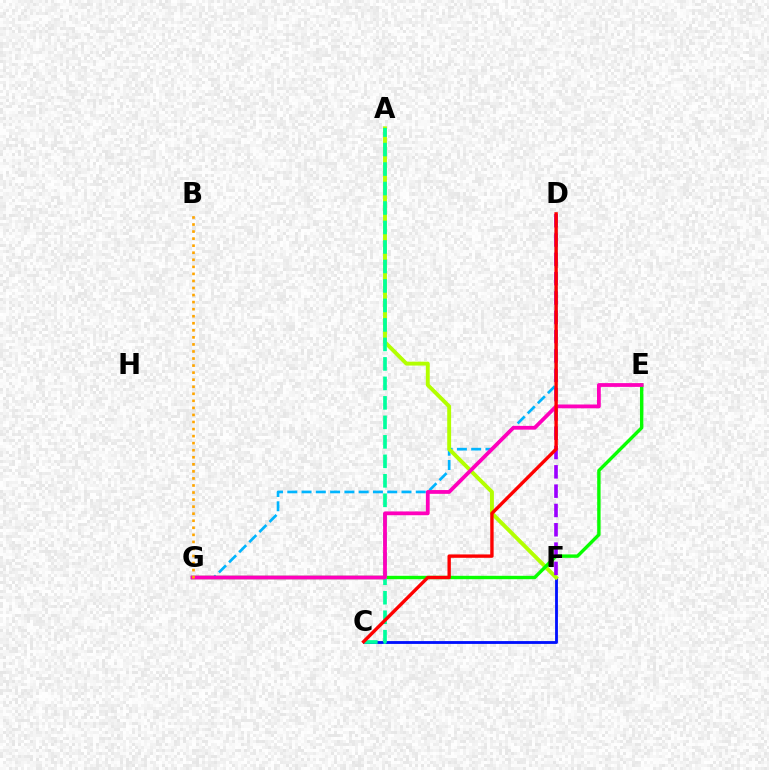{('D', 'G'): [{'color': '#00b5ff', 'line_style': 'dashed', 'thickness': 1.94}], ('C', 'F'): [{'color': '#0010ff', 'line_style': 'solid', 'thickness': 2.03}], ('A', 'F'): [{'color': '#b3ff00', 'line_style': 'solid', 'thickness': 2.8}], ('E', 'G'): [{'color': '#08ff00', 'line_style': 'solid', 'thickness': 2.44}, {'color': '#ff00bd', 'line_style': 'solid', 'thickness': 2.72}], ('D', 'F'): [{'color': '#9b00ff', 'line_style': 'dashed', 'thickness': 2.62}], ('A', 'C'): [{'color': '#00ff9d', 'line_style': 'dashed', 'thickness': 2.65}], ('C', 'D'): [{'color': '#ff0000', 'line_style': 'solid', 'thickness': 2.43}], ('B', 'G'): [{'color': '#ffa500', 'line_style': 'dotted', 'thickness': 1.92}]}